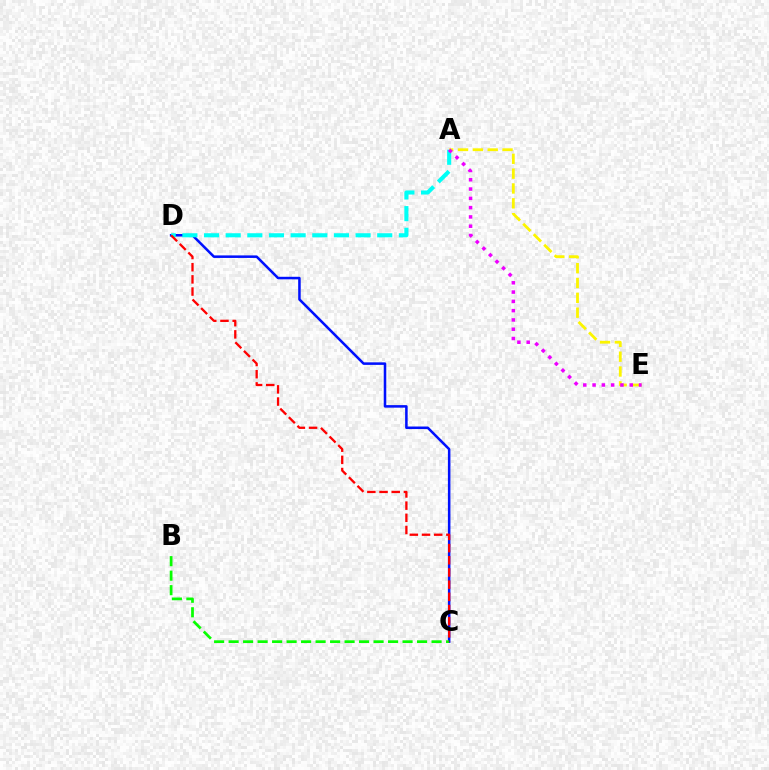{('C', 'D'): [{'color': '#0010ff', 'line_style': 'solid', 'thickness': 1.83}, {'color': '#ff0000', 'line_style': 'dashed', 'thickness': 1.65}], ('A', 'D'): [{'color': '#00fff6', 'line_style': 'dashed', 'thickness': 2.94}], ('B', 'C'): [{'color': '#08ff00', 'line_style': 'dashed', 'thickness': 1.97}], ('A', 'E'): [{'color': '#fcf500', 'line_style': 'dashed', 'thickness': 2.02}, {'color': '#ee00ff', 'line_style': 'dotted', 'thickness': 2.52}]}